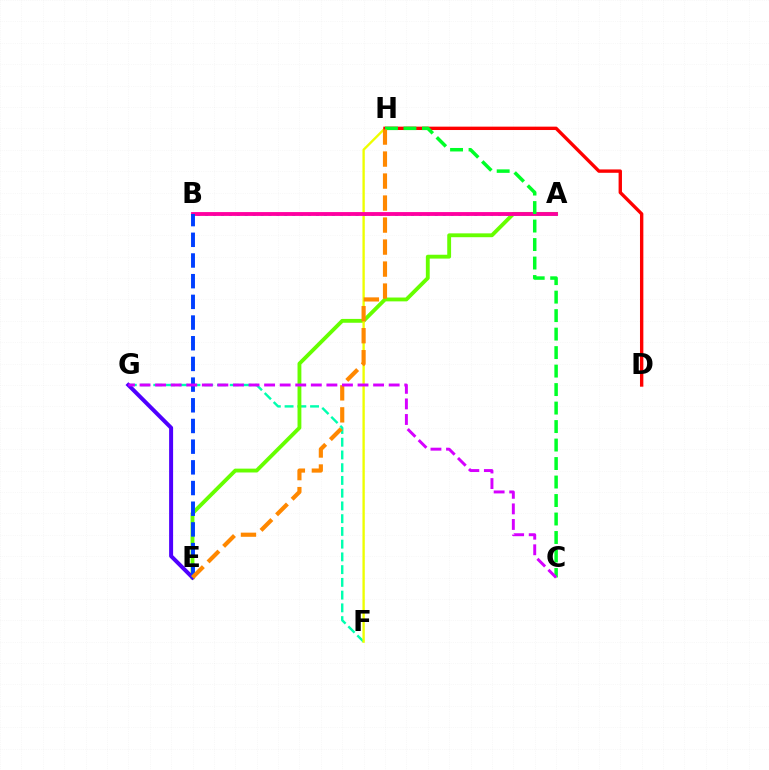{('F', 'G'): [{'color': '#00ffaf', 'line_style': 'dashed', 'thickness': 1.73}], ('A', 'E'): [{'color': '#66ff00', 'line_style': 'solid', 'thickness': 2.77}], ('E', 'G'): [{'color': '#4f00ff', 'line_style': 'solid', 'thickness': 2.87}], ('F', 'H'): [{'color': '#eeff00', 'line_style': 'solid', 'thickness': 1.69}], ('A', 'B'): [{'color': '#00c7ff', 'line_style': 'dotted', 'thickness': 2.15}, {'color': '#ff00a0', 'line_style': 'solid', 'thickness': 2.77}], ('D', 'H'): [{'color': '#ff0000', 'line_style': 'solid', 'thickness': 2.43}], ('B', 'E'): [{'color': '#003fff', 'line_style': 'dashed', 'thickness': 2.81}], ('C', 'H'): [{'color': '#00ff27', 'line_style': 'dashed', 'thickness': 2.51}], ('E', 'H'): [{'color': '#ff8800', 'line_style': 'dashed', 'thickness': 2.99}], ('C', 'G'): [{'color': '#d600ff', 'line_style': 'dashed', 'thickness': 2.12}]}